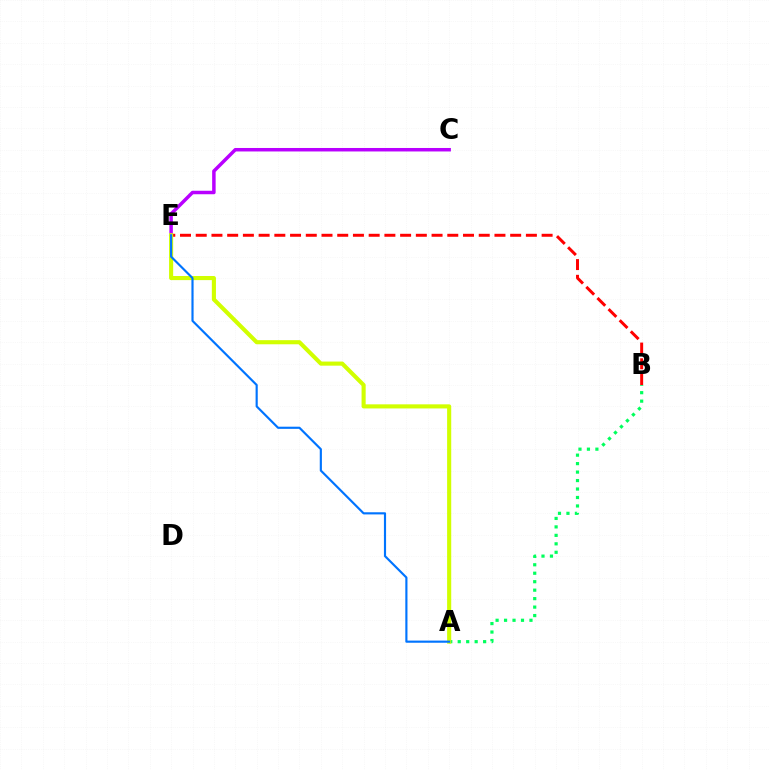{('B', 'E'): [{'color': '#ff0000', 'line_style': 'dashed', 'thickness': 2.14}], ('C', 'E'): [{'color': '#b900ff', 'line_style': 'solid', 'thickness': 2.51}], ('A', 'B'): [{'color': '#00ff5c', 'line_style': 'dotted', 'thickness': 2.3}], ('A', 'E'): [{'color': '#d1ff00', 'line_style': 'solid', 'thickness': 2.96}, {'color': '#0074ff', 'line_style': 'solid', 'thickness': 1.55}]}